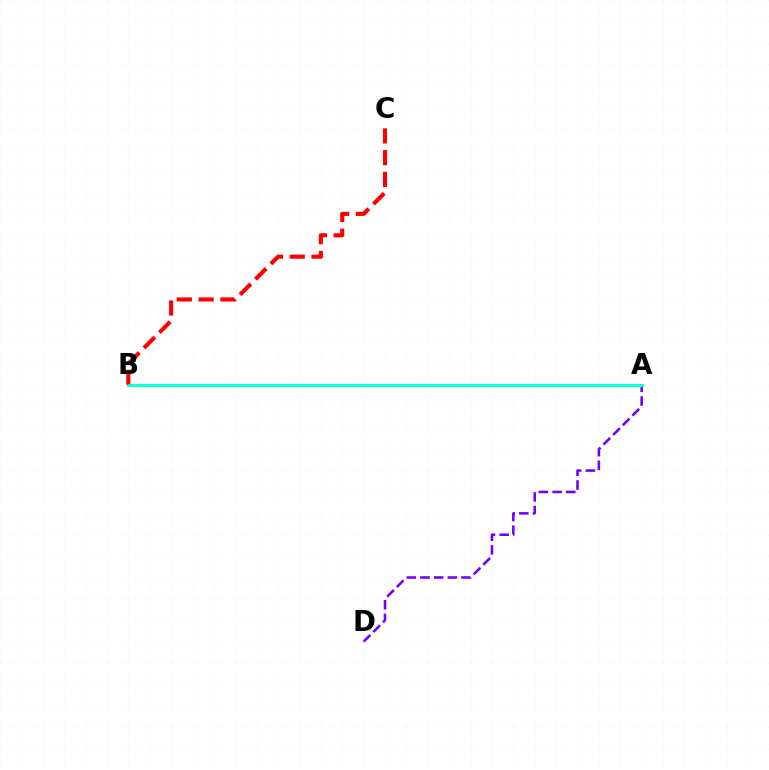{('A', 'D'): [{'color': '#7200ff', 'line_style': 'dashed', 'thickness': 1.86}], ('A', 'B'): [{'color': '#84ff00', 'line_style': 'solid', 'thickness': 2.26}, {'color': '#00fff6', 'line_style': 'solid', 'thickness': 1.92}], ('B', 'C'): [{'color': '#ff0000', 'line_style': 'dashed', 'thickness': 2.96}]}